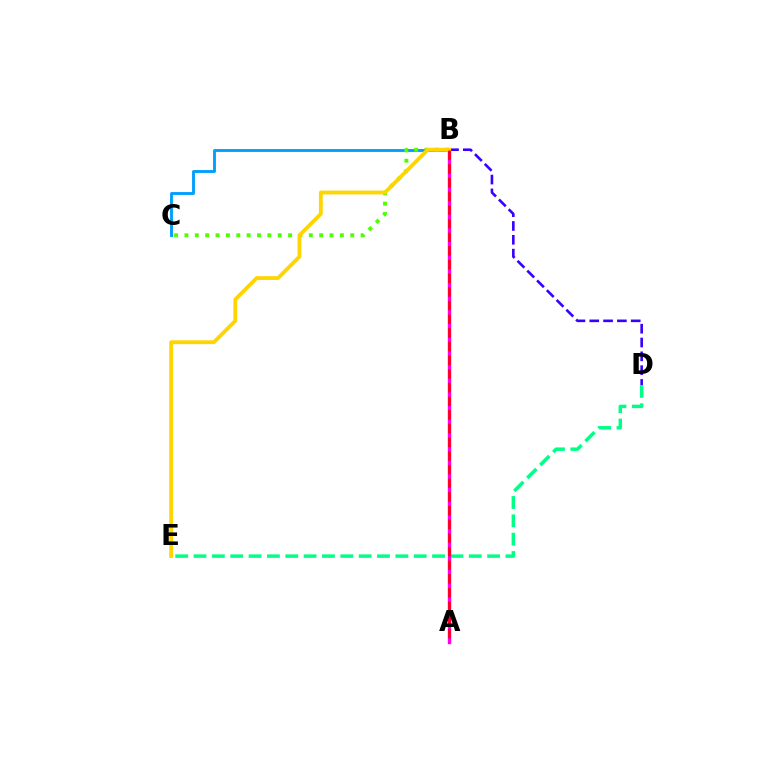{('B', 'D'): [{'color': '#3700ff', 'line_style': 'dashed', 'thickness': 1.88}], ('B', 'C'): [{'color': '#009eff', 'line_style': 'solid', 'thickness': 2.06}, {'color': '#4fff00', 'line_style': 'dotted', 'thickness': 2.82}], ('D', 'E'): [{'color': '#00ff86', 'line_style': 'dashed', 'thickness': 2.49}], ('A', 'B'): [{'color': '#ff00ed', 'line_style': 'solid', 'thickness': 2.43}, {'color': '#ff0000', 'line_style': 'dashed', 'thickness': 1.86}], ('B', 'E'): [{'color': '#ffd500', 'line_style': 'solid', 'thickness': 2.76}]}